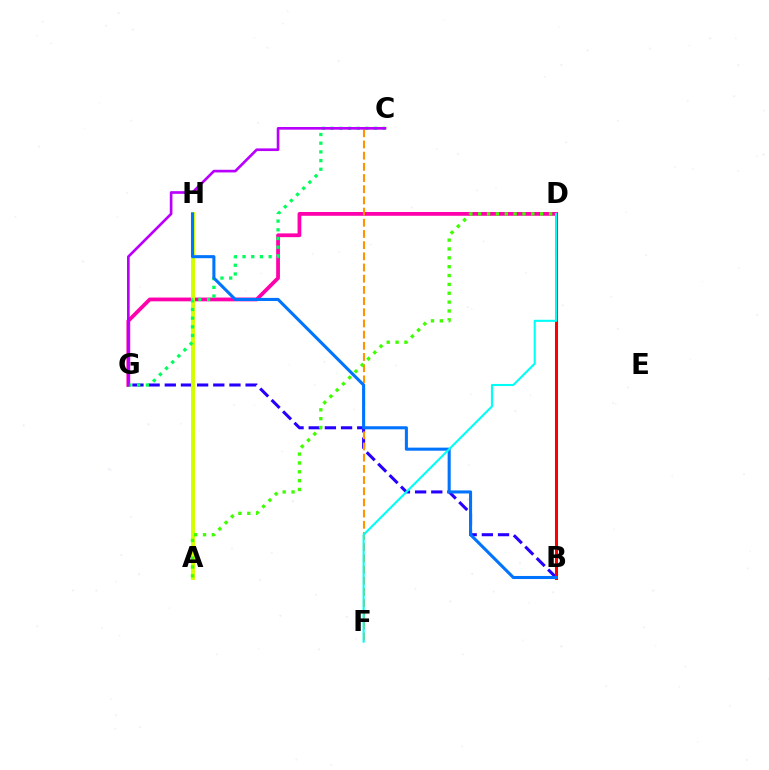{('D', 'G'): [{'color': '#ff00ac', 'line_style': 'solid', 'thickness': 2.71}], ('B', 'G'): [{'color': '#2500ff', 'line_style': 'dashed', 'thickness': 2.2}], ('B', 'D'): [{'color': '#ff0000', 'line_style': 'solid', 'thickness': 2.18}], ('A', 'H'): [{'color': '#d1ff00', 'line_style': 'solid', 'thickness': 2.83}], ('C', 'G'): [{'color': '#00ff5c', 'line_style': 'dotted', 'thickness': 2.36}, {'color': '#b900ff', 'line_style': 'solid', 'thickness': 1.91}], ('C', 'F'): [{'color': '#ff9400', 'line_style': 'dashed', 'thickness': 1.52}], ('B', 'H'): [{'color': '#0074ff', 'line_style': 'solid', 'thickness': 2.21}], ('A', 'D'): [{'color': '#3dff00', 'line_style': 'dotted', 'thickness': 2.41}], ('D', 'F'): [{'color': '#00fff6', 'line_style': 'solid', 'thickness': 1.51}]}